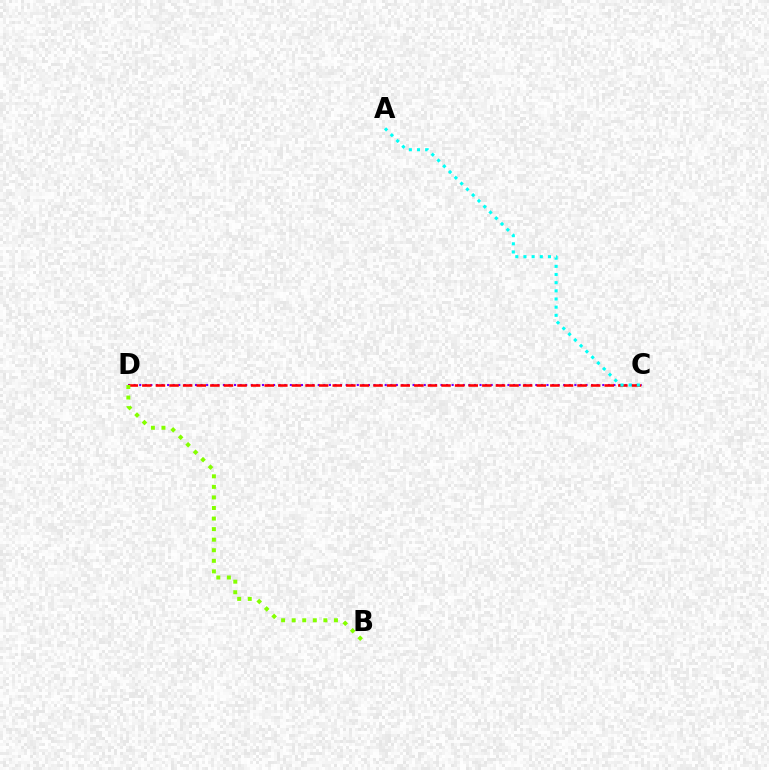{('C', 'D'): [{'color': '#7200ff', 'line_style': 'dotted', 'thickness': 1.52}, {'color': '#ff0000', 'line_style': 'dashed', 'thickness': 1.85}], ('B', 'D'): [{'color': '#84ff00', 'line_style': 'dotted', 'thickness': 2.87}], ('A', 'C'): [{'color': '#00fff6', 'line_style': 'dotted', 'thickness': 2.22}]}